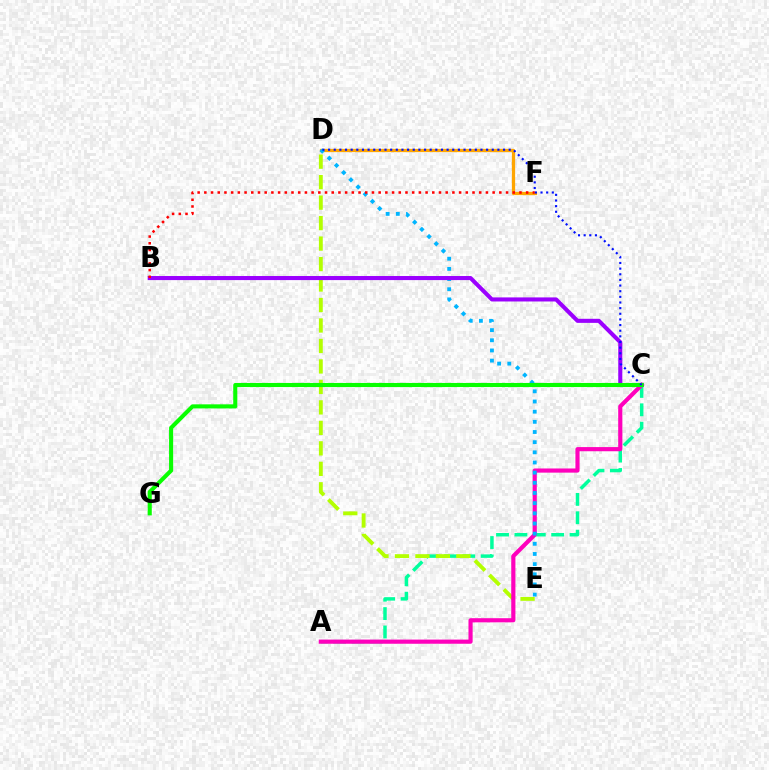{('A', 'C'): [{'color': '#00ff9d', 'line_style': 'dashed', 'thickness': 2.5}, {'color': '#ff00bd', 'line_style': 'solid', 'thickness': 2.99}], ('D', 'E'): [{'color': '#b3ff00', 'line_style': 'dashed', 'thickness': 2.78}, {'color': '#00b5ff', 'line_style': 'dotted', 'thickness': 2.76}], ('D', 'F'): [{'color': '#ffa500', 'line_style': 'solid', 'thickness': 2.35}], ('B', 'C'): [{'color': '#9b00ff', 'line_style': 'solid', 'thickness': 2.93}], ('B', 'F'): [{'color': '#ff0000', 'line_style': 'dotted', 'thickness': 1.82}], ('C', 'G'): [{'color': '#08ff00', 'line_style': 'solid', 'thickness': 2.95}], ('C', 'D'): [{'color': '#0010ff', 'line_style': 'dotted', 'thickness': 1.53}]}